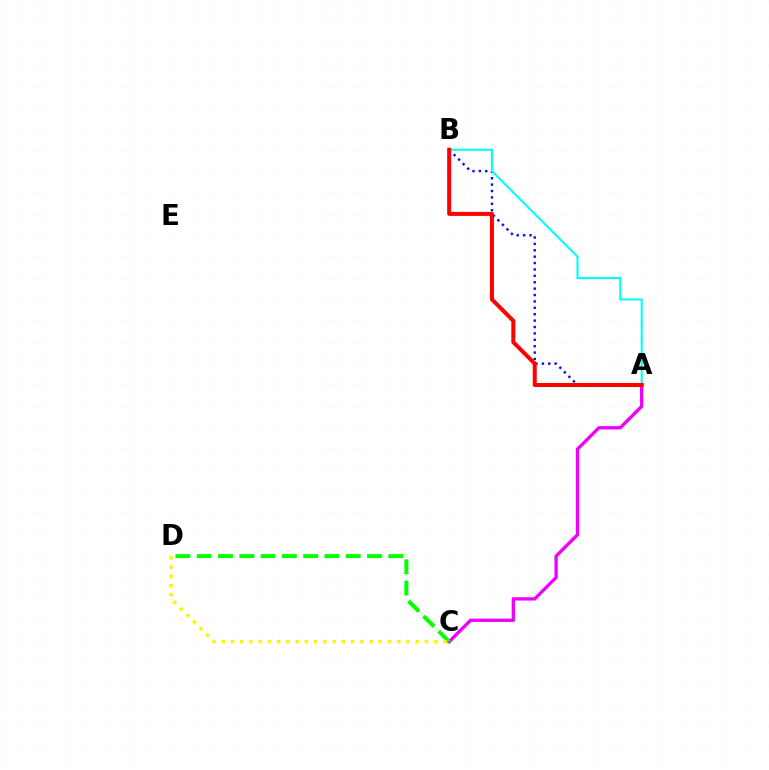{('A', 'C'): [{'color': '#ee00ff', 'line_style': 'solid', 'thickness': 2.39}], ('A', 'B'): [{'color': '#0010ff', 'line_style': 'dotted', 'thickness': 1.74}, {'color': '#00fff6', 'line_style': 'solid', 'thickness': 1.5}, {'color': '#ff0000', 'line_style': 'solid', 'thickness': 2.89}], ('C', 'D'): [{'color': '#08ff00', 'line_style': 'dashed', 'thickness': 2.89}, {'color': '#fcf500', 'line_style': 'dotted', 'thickness': 2.51}]}